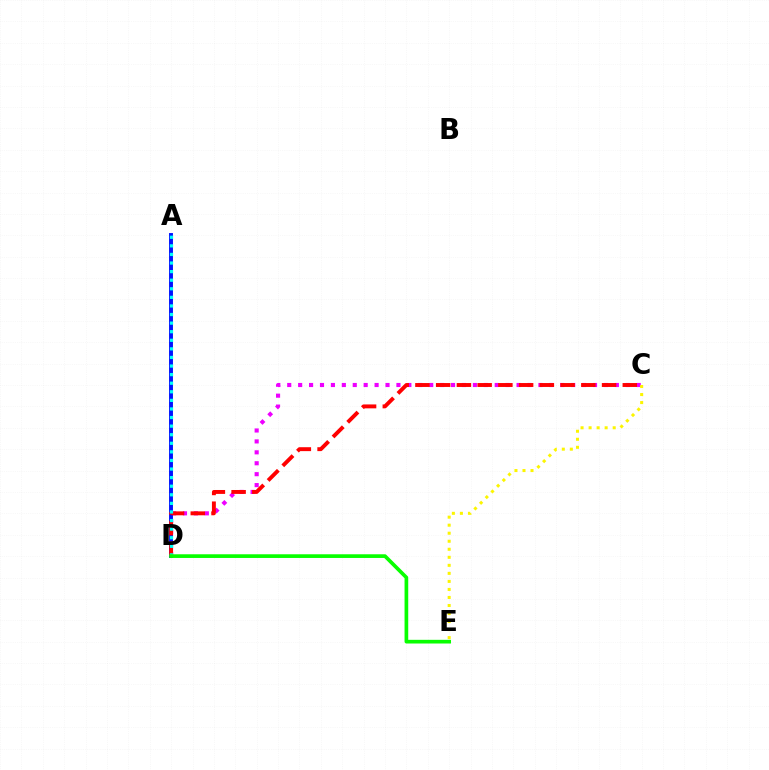{('C', 'D'): [{'color': '#ee00ff', 'line_style': 'dotted', 'thickness': 2.97}, {'color': '#ff0000', 'line_style': 'dashed', 'thickness': 2.82}], ('A', 'D'): [{'color': '#0010ff', 'line_style': 'solid', 'thickness': 2.82}, {'color': '#00fff6', 'line_style': 'dotted', 'thickness': 2.33}], ('C', 'E'): [{'color': '#fcf500', 'line_style': 'dotted', 'thickness': 2.18}], ('D', 'E'): [{'color': '#08ff00', 'line_style': 'solid', 'thickness': 2.65}]}